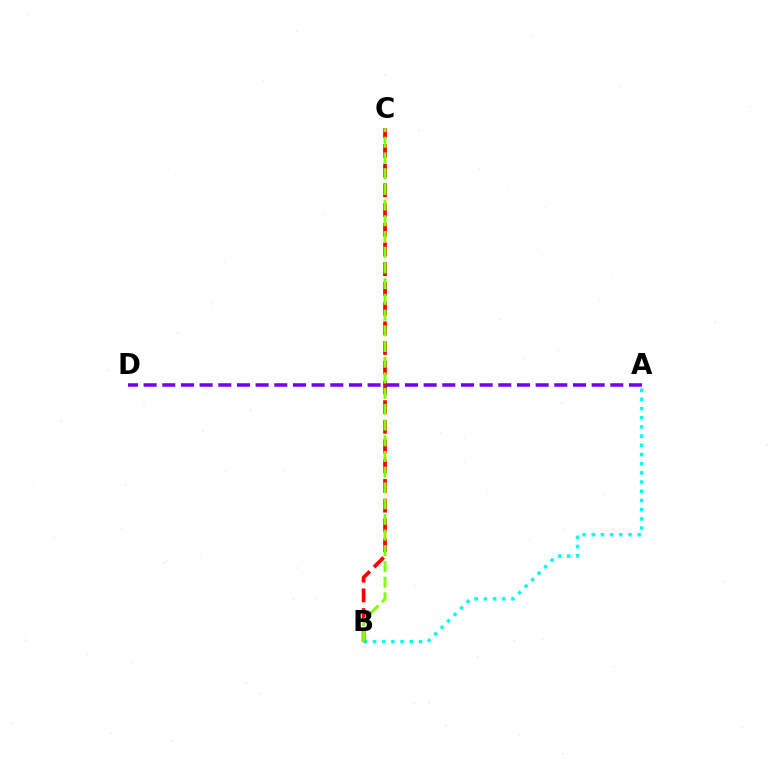{('A', 'B'): [{'color': '#00fff6', 'line_style': 'dotted', 'thickness': 2.5}], ('B', 'C'): [{'color': '#ff0000', 'line_style': 'dashed', 'thickness': 2.68}, {'color': '#84ff00', 'line_style': 'dashed', 'thickness': 2.13}], ('A', 'D'): [{'color': '#7200ff', 'line_style': 'dashed', 'thickness': 2.54}]}